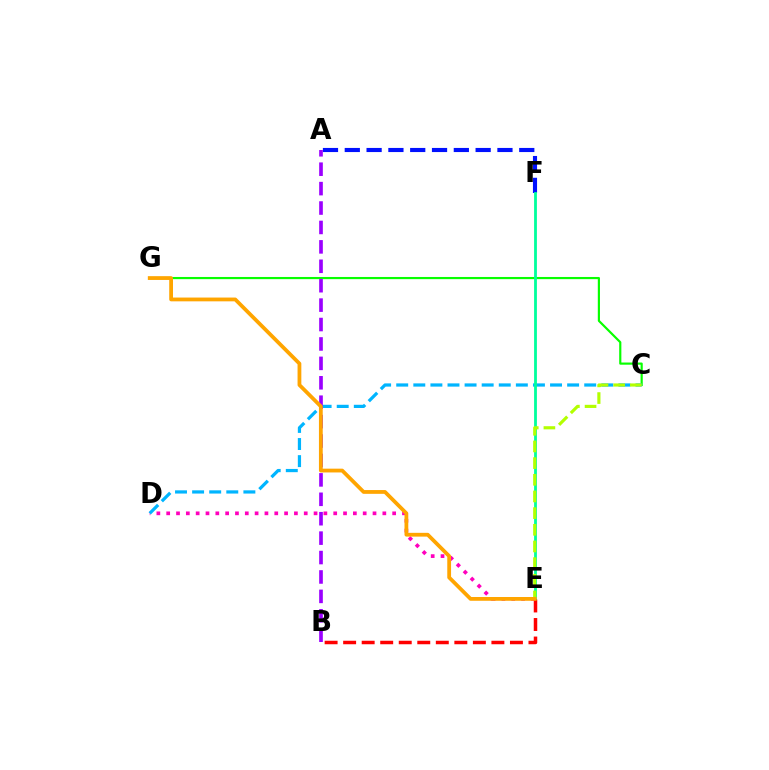{('C', 'G'): [{'color': '#08ff00', 'line_style': 'solid', 'thickness': 1.57}], ('D', 'E'): [{'color': '#ff00bd', 'line_style': 'dotted', 'thickness': 2.67}], ('C', 'D'): [{'color': '#00b5ff', 'line_style': 'dashed', 'thickness': 2.32}], ('A', 'F'): [{'color': '#0010ff', 'line_style': 'dashed', 'thickness': 2.96}], ('E', 'F'): [{'color': '#00ff9d', 'line_style': 'solid', 'thickness': 2.02}], ('C', 'E'): [{'color': '#b3ff00', 'line_style': 'dashed', 'thickness': 2.26}], ('A', 'B'): [{'color': '#9b00ff', 'line_style': 'dashed', 'thickness': 2.64}], ('B', 'E'): [{'color': '#ff0000', 'line_style': 'dashed', 'thickness': 2.52}], ('E', 'G'): [{'color': '#ffa500', 'line_style': 'solid', 'thickness': 2.72}]}